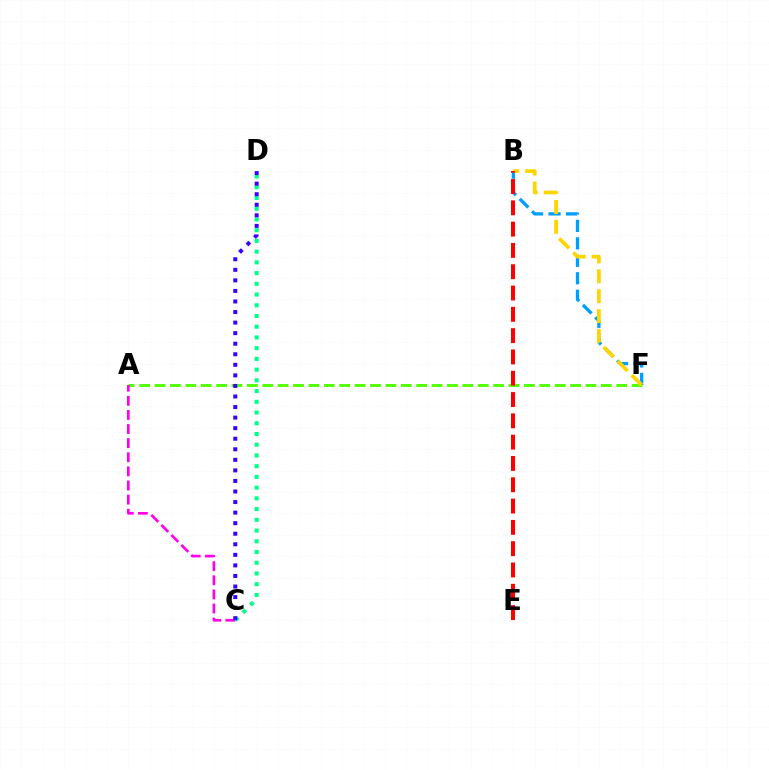{('A', 'F'): [{'color': '#4fff00', 'line_style': 'dashed', 'thickness': 2.09}], ('A', 'C'): [{'color': '#ff00ed', 'line_style': 'dashed', 'thickness': 1.92}], ('C', 'D'): [{'color': '#00ff86', 'line_style': 'dotted', 'thickness': 2.91}, {'color': '#3700ff', 'line_style': 'dotted', 'thickness': 2.87}], ('B', 'F'): [{'color': '#009eff', 'line_style': 'dashed', 'thickness': 2.37}, {'color': '#ffd500', 'line_style': 'dashed', 'thickness': 2.71}], ('B', 'E'): [{'color': '#ff0000', 'line_style': 'dashed', 'thickness': 2.89}]}